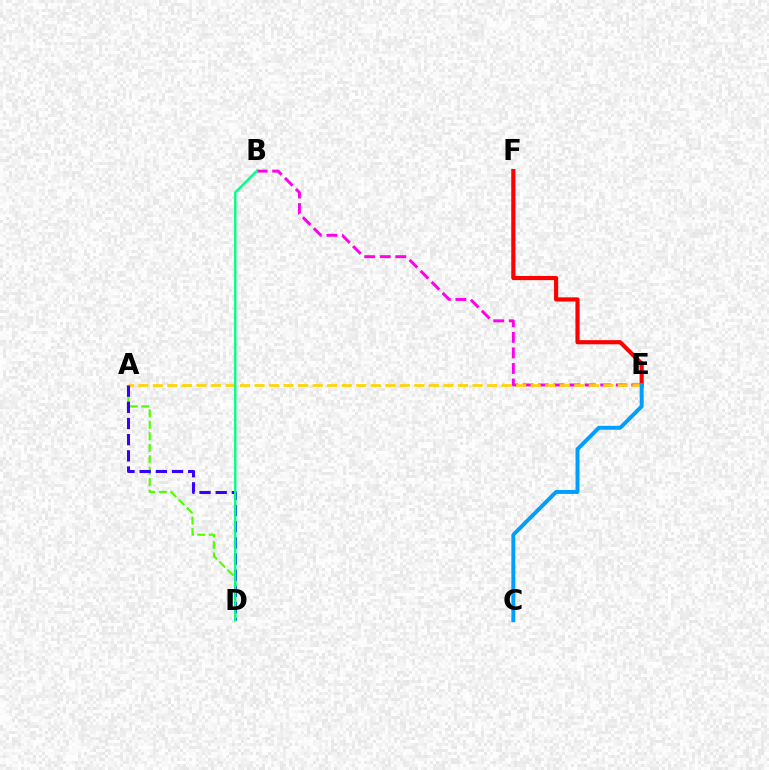{('E', 'F'): [{'color': '#ff0000', 'line_style': 'solid', 'thickness': 2.99}], ('A', 'D'): [{'color': '#4fff00', 'line_style': 'dashed', 'thickness': 1.56}, {'color': '#3700ff', 'line_style': 'dashed', 'thickness': 2.2}], ('B', 'E'): [{'color': '#ff00ed', 'line_style': 'dashed', 'thickness': 2.11}], ('A', 'E'): [{'color': '#ffd500', 'line_style': 'dashed', 'thickness': 1.97}], ('C', 'E'): [{'color': '#009eff', 'line_style': 'solid', 'thickness': 2.83}], ('B', 'D'): [{'color': '#00ff86', 'line_style': 'solid', 'thickness': 1.74}]}